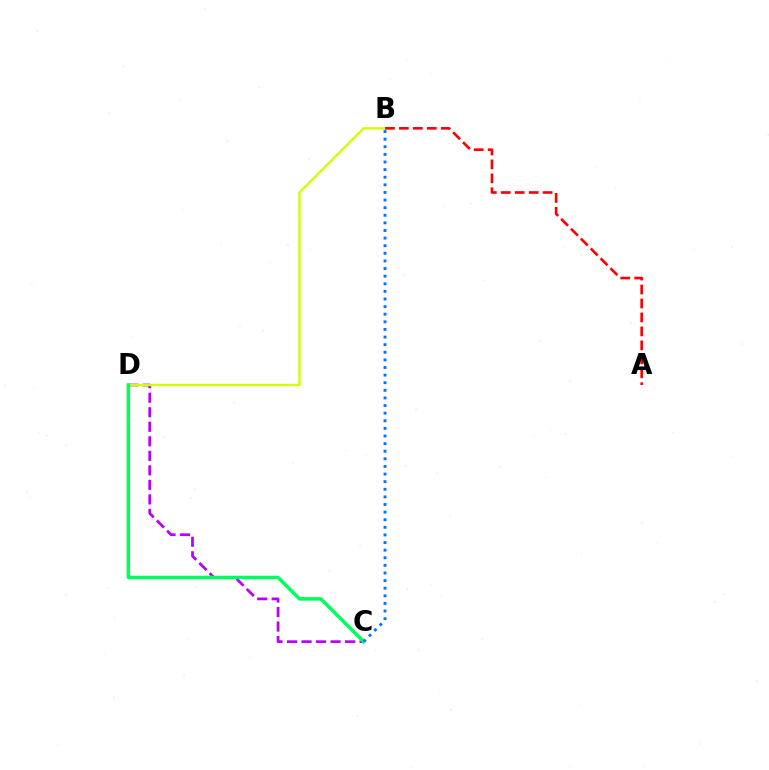{('C', 'D'): [{'color': '#b900ff', 'line_style': 'dashed', 'thickness': 1.97}, {'color': '#00ff5c', 'line_style': 'solid', 'thickness': 2.53}], ('B', 'D'): [{'color': '#d1ff00', 'line_style': 'solid', 'thickness': 1.72}], ('A', 'B'): [{'color': '#ff0000', 'line_style': 'dashed', 'thickness': 1.9}], ('B', 'C'): [{'color': '#0074ff', 'line_style': 'dotted', 'thickness': 2.07}]}